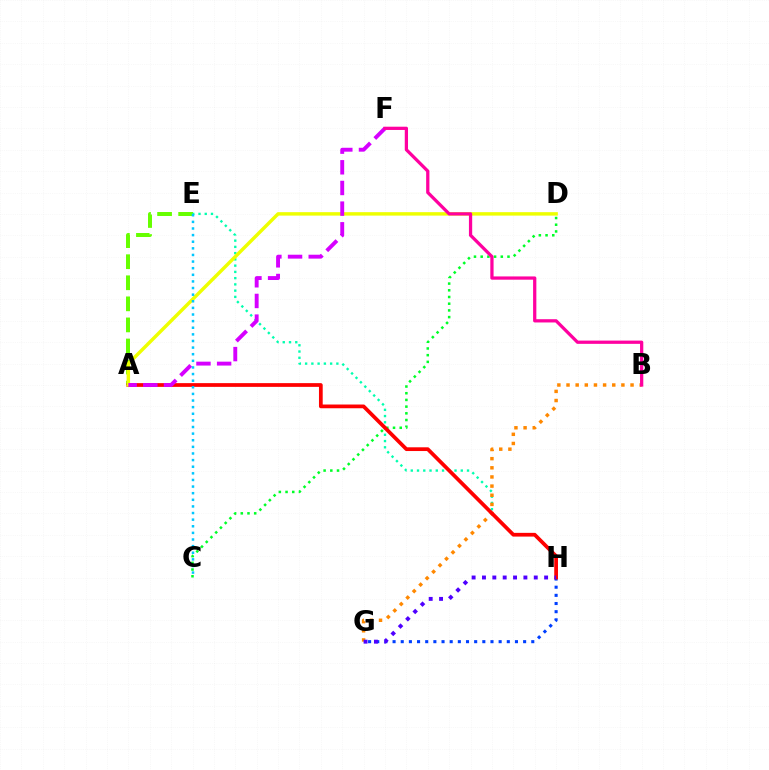{('A', 'E'): [{'color': '#66ff00', 'line_style': 'dashed', 'thickness': 2.86}], ('G', 'H'): [{'color': '#003fff', 'line_style': 'dotted', 'thickness': 2.22}, {'color': '#4f00ff', 'line_style': 'dotted', 'thickness': 2.81}], ('C', 'D'): [{'color': '#00ff27', 'line_style': 'dotted', 'thickness': 1.82}], ('E', 'H'): [{'color': '#00ffaf', 'line_style': 'dotted', 'thickness': 1.7}], ('B', 'G'): [{'color': '#ff8800', 'line_style': 'dotted', 'thickness': 2.49}], ('A', 'H'): [{'color': '#ff0000', 'line_style': 'solid', 'thickness': 2.69}], ('A', 'D'): [{'color': '#eeff00', 'line_style': 'solid', 'thickness': 2.48}], ('A', 'F'): [{'color': '#d600ff', 'line_style': 'dashed', 'thickness': 2.81}], ('C', 'E'): [{'color': '#00c7ff', 'line_style': 'dotted', 'thickness': 1.8}], ('B', 'F'): [{'color': '#ff00a0', 'line_style': 'solid', 'thickness': 2.34}]}